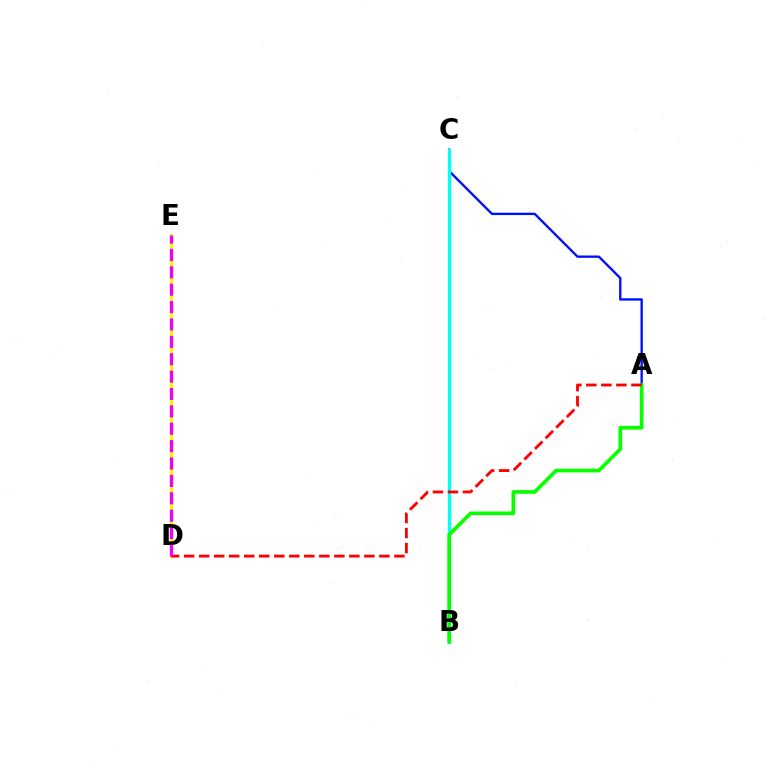{('A', 'C'): [{'color': '#0010ff', 'line_style': 'solid', 'thickness': 1.69}], ('B', 'C'): [{'color': '#00fff6', 'line_style': 'solid', 'thickness': 2.4}], ('A', 'B'): [{'color': '#08ff00', 'line_style': 'solid', 'thickness': 2.66}], ('D', 'E'): [{'color': '#fcf500', 'line_style': 'solid', 'thickness': 2.42}, {'color': '#ee00ff', 'line_style': 'dashed', 'thickness': 2.36}], ('A', 'D'): [{'color': '#ff0000', 'line_style': 'dashed', 'thickness': 2.04}]}